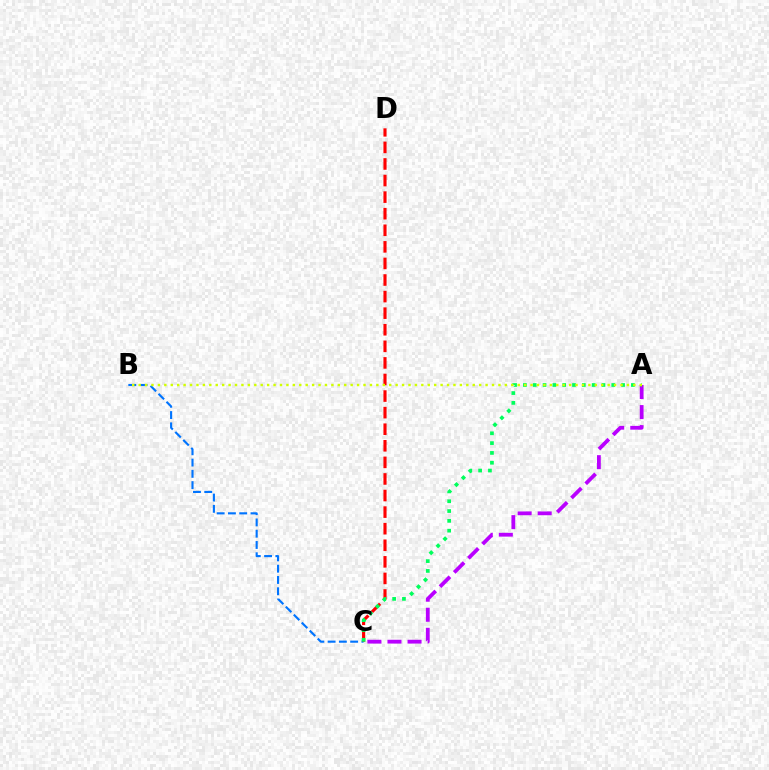{('B', 'C'): [{'color': '#0074ff', 'line_style': 'dashed', 'thickness': 1.53}], ('A', 'C'): [{'color': '#b900ff', 'line_style': 'dashed', 'thickness': 2.73}, {'color': '#00ff5c', 'line_style': 'dotted', 'thickness': 2.67}], ('C', 'D'): [{'color': '#ff0000', 'line_style': 'dashed', 'thickness': 2.25}], ('A', 'B'): [{'color': '#d1ff00', 'line_style': 'dotted', 'thickness': 1.75}]}